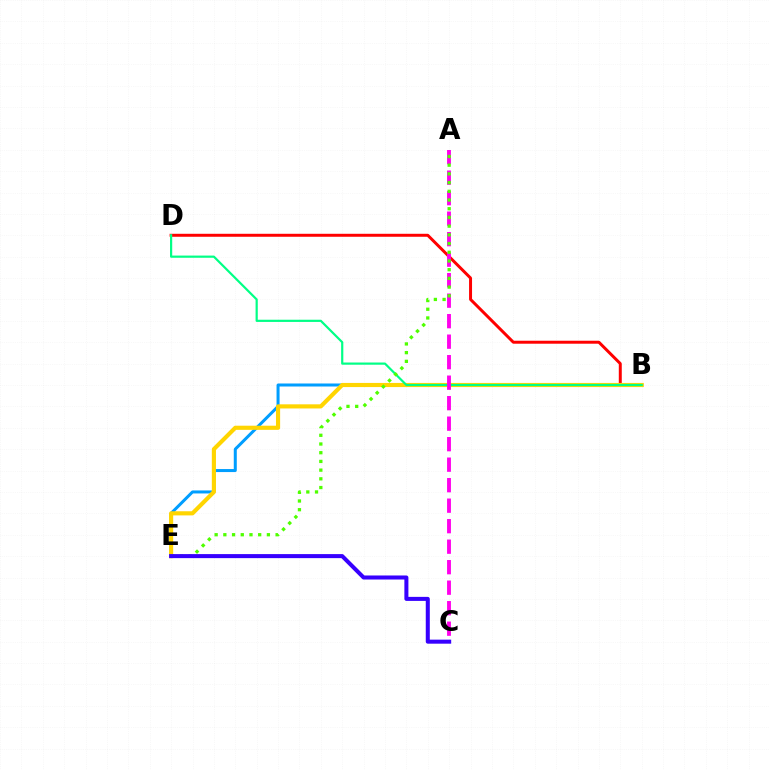{('B', 'E'): [{'color': '#009eff', 'line_style': 'solid', 'thickness': 2.17}, {'color': '#ffd500', 'line_style': 'solid', 'thickness': 2.98}], ('B', 'D'): [{'color': '#ff0000', 'line_style': 'solid', 'thickness': 2.14}, {'color': '#00ff86', 'line_style': 'solid', 'thickness': 1.58}], ('A', 'C'): [{'color': '#ff00ed', 'line_style': 'dashed', 'thickness': 2.79}], ('A', 'E'): [{'color': '#4fff00', 'line_style': 'dotted', 'thickness': 2.37}], ('C', 'E'): [{'color': '#3700ff', 'line_style': 'solid', 'thickness': 2.91}]}